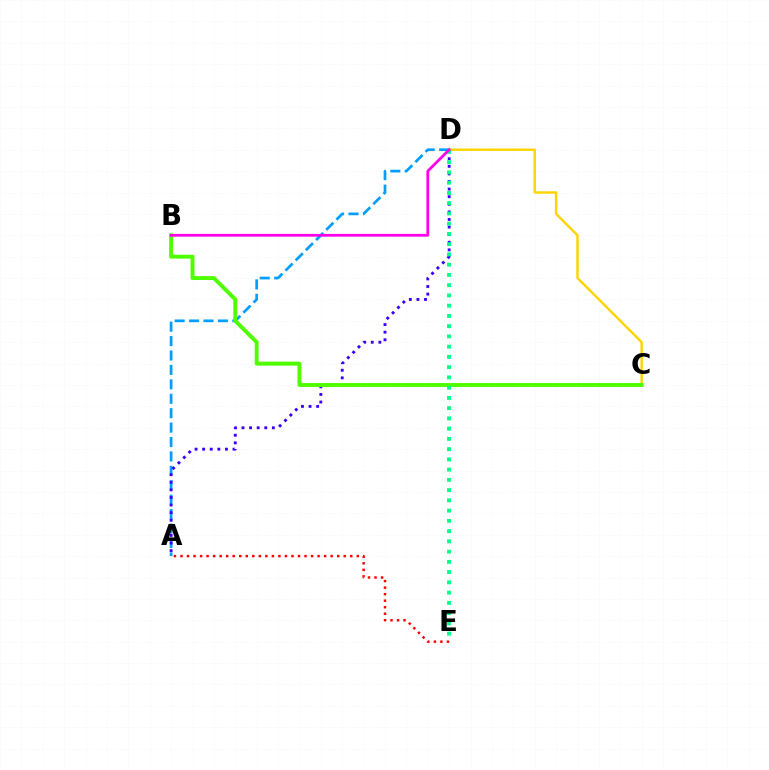{('A', 'D'): [{'color': '#009eff', 'line_style': 'dashed', 'thickness': 1.96}, {'color': '#3700ff', 'line_style': 'dotted', 'thickness': 2.06}], ('A', 'E'): [{'color': '#ff0000', 'line_style': 'dotted', 'thickness': 1.77}], ('C', 'D'): [{'color': '#ffd500', 'line_style': 'solid', 'thickness': 1.76}], ('B', 'C'): [{'color': '#4fff00', 'line_style': 'solid', 'thickness': 2.82}], ('D', 'E'): [{'color': '#00ff86', 'line_style': 'dotted', 'thickness': 2.78}], ('B', 'D'): [{'color': '#ff00ed', 'line_style': 'solid', 'thickness': 1.99}]}